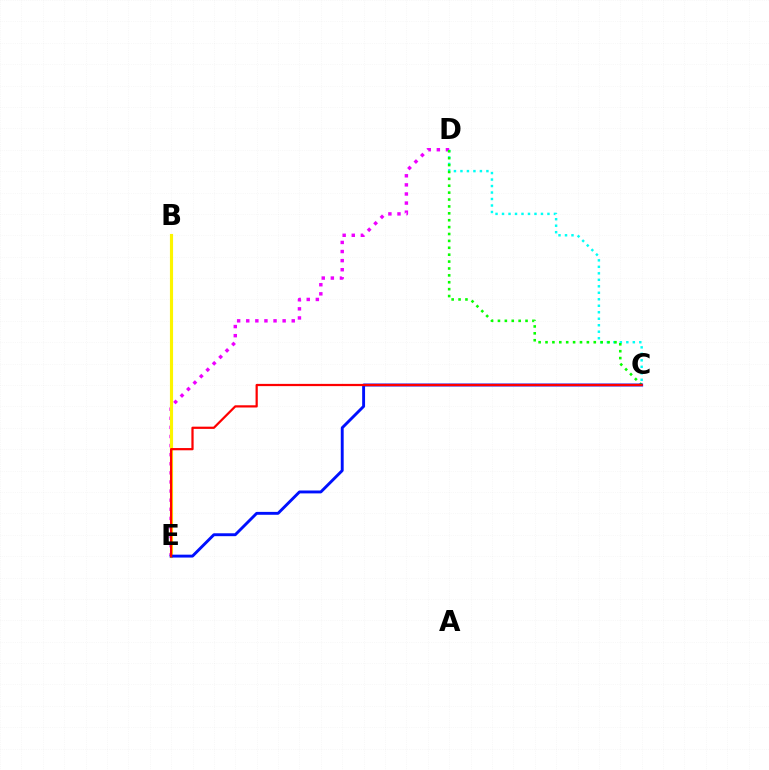{('C', 'D'): [{'color': '#00fff6', 'line_style': 'dotted', 'thickness': 1.76}, {'color': '#08ff00', 'line_style': 'dotted', 'thickness': 1.87}], ('D', 'E'): [{'color': '#ee00ff', 'line_style': 'dotted', 'thickness': 2.47}], ('B', 'E'): [{'color': '#fcf500', 'line_style': 'solid', 'thickness': 2.26}], ('C', 'E'): [{'color': '#0010ff', 'line_style': 'solid', 'thickness': 2.09}, {'color': '#ff0000', 'line_style': 'solid', 'thickness': 1.61}]}